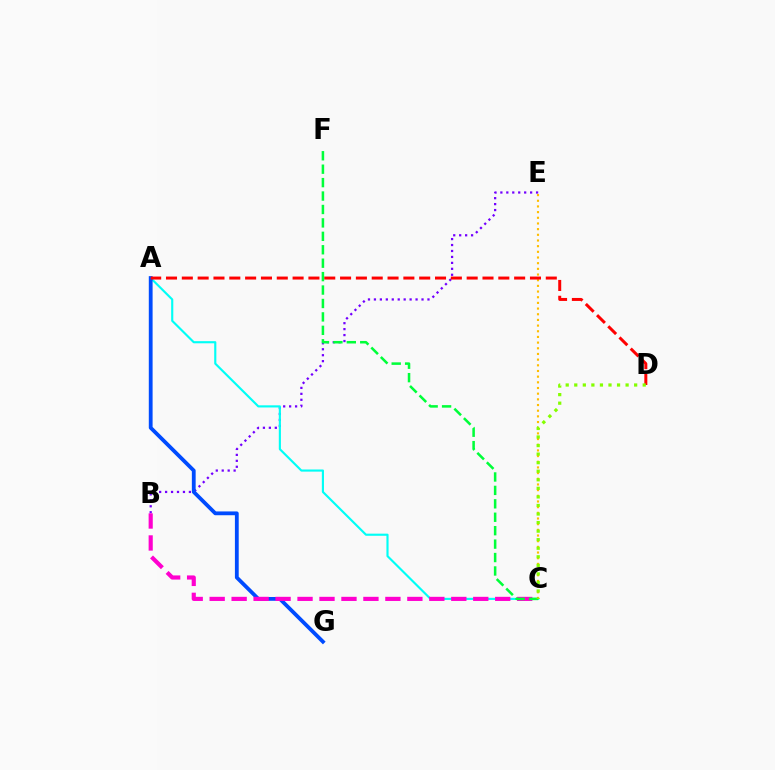{('B', 'E'): [{'color': '#7200ff', 'line_style': 'dotted', 'thickness': 1.62}], ('A', 'C'): [{'color': '#00fff6', 'line_style': 'solid', 'thickness': 1.54}], ('A', 'G'): [{'color': '#004bff', 'line_style': 'solid', 'thickness': 2.74}], ('C', 'E'): [{'color': '#ffbd00', 'line_style': 'dotted', 'thickness': 1.54}], ('B', 'C'): [{'color': '#ff00cf', 'line_style': 'dashed', 'thickness': 2.98}], ('A', 'D'): [{'color': '#ff0000', 'line_style': 'dashed', 'thickness': 2.15}], ('C', 'F'): [{'color': '#00ff39', 'line_style': 'dashed', 'thickness': 1.82}], ('C', 'D'): [{'color': '#84ff00', 'line_style': 'dotted', 'thickness': 2.32}]}